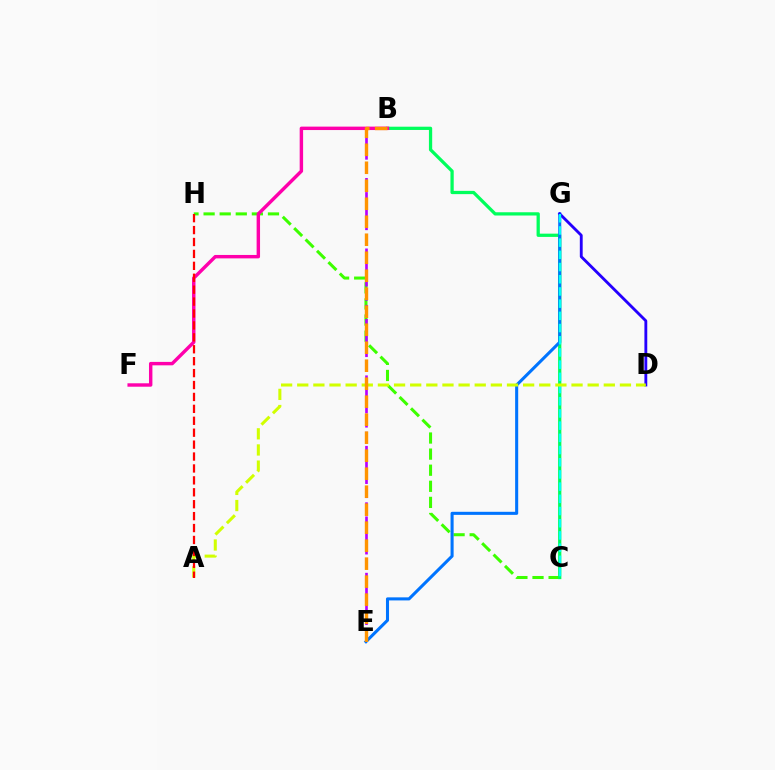{('C', 'H'): [{'color': '#3dff00', 'line_style': 'dashed', 'thickness': 2.19}], ('B', 'C'): [{'color': '#00ff5c', 'line_style': 'solid', 'thickness': 2.35}], ('E', 'G'): [{'color': '#0074ff', 'line_style': 'solid', 'thickness': 2.21}], ('D', 'G'): [{'color': '#2500ff', 'line_style': 'solid', 'thickness': 2.05}], ('C', 'G'): [{'color': '#00fff6', 'line_style': 'dashed', 'thickness': 1.66}], ('B', 'E'): [{'color': '#b900ff', 'line_style': 'dashed', 'thickness': 1.92}, {'color': '#ff9400', 'line_style': 'dashed', 'thickness': 2.44}], ('A', 'D'): [{'color': '#d1ff00', 'line_style': 'dashed', 'thickness': 2.19}], ('B', 'F'): [{'color': '#ff00ac', 'line_style': 'solid', 'thickness': 2.47}], ('A', 'H'): [{'color': '#ff0000', 'line_style': 'dashed', 'thickness': 1.62}]}